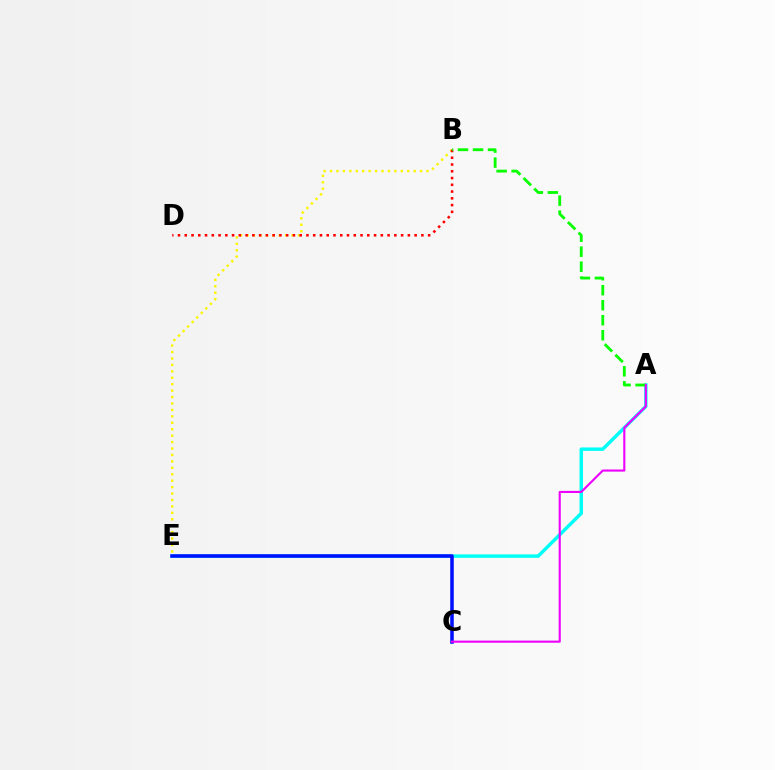{('A', 'E'): [{'color': '#00fff6', 'line_style': 'solid', 'thickness': 2.47}], ('B', 'E'): [{'color': '#fcf500', 'line_style': 'dotted', 'thickness': 1.75}], ('C', 'E'): [{'color': '#0010ff', 'line_style': 'solid', 'thickness': 2.55}], ('B', 'D'): [{'color': '#ff0000', 'line_style': 'dotted', 'thickness': 1.84}], ('A', 'B'): [{'color': '#08ff00', 'line_style': 'dashed', 'thickness': 2.04}], ('A', 'C'): [{'color': '#ee00ff', 'line_style': 'solid', 'thickness': 1.52}]}